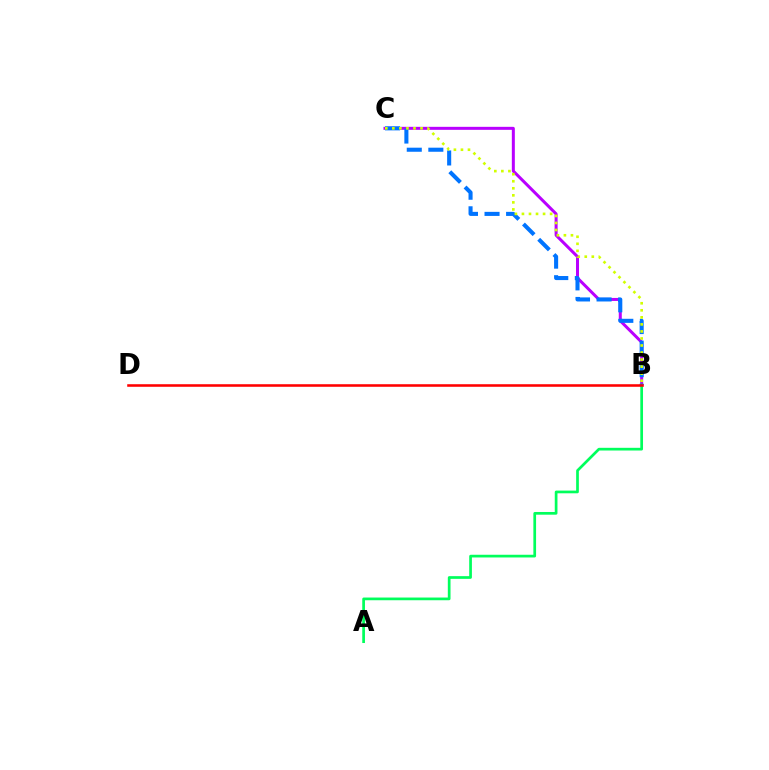{('B', 'C'): [{'color': '#b900ff', 'line_style': 'solid', 'thickness': 2.16}, {'color': '#0074ff', 'line_style': 'dashed', 'thickness': 2.93}, {'color': '#d1ff00', 'line_style': 'dotted', 'thickness': 1.91}], ('A', 'B'): [{'color': '#00ff5c', 'line_style': 'solid', 'thickness': 1.95}], ('B', 'D'): [{'color': '#ff0000', 'line_style': 'solid', 'thickness': 1.84}]}